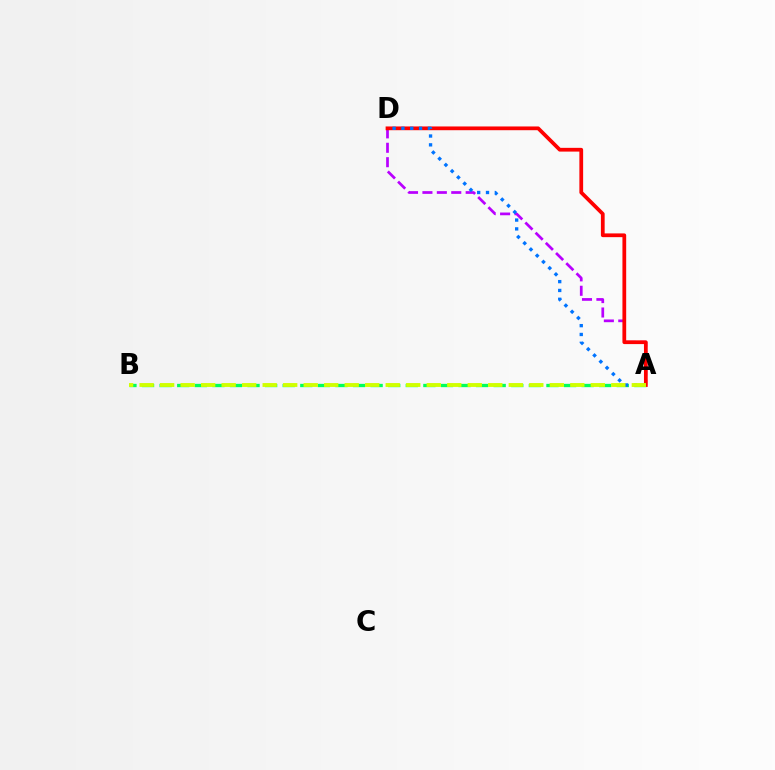{('A', 'D'): [{'color': '#b900ff', 'line_style': 'dashed', 'thickness': 1.96}, {'color': '#ff0000', 'line_style': 'solid', 'thickness': 2.7}, {'color': '#0074ff', 'line_style': 'dotted', 'thickness': 2.4}], ('A', 'B'): [{'color': '#00ff5c', 'line_style': 'dashed', 'thickness': 2.39}, {'color': '#d1ff00', 'line_style': 'dashed', 'thickness': 2.79}]}